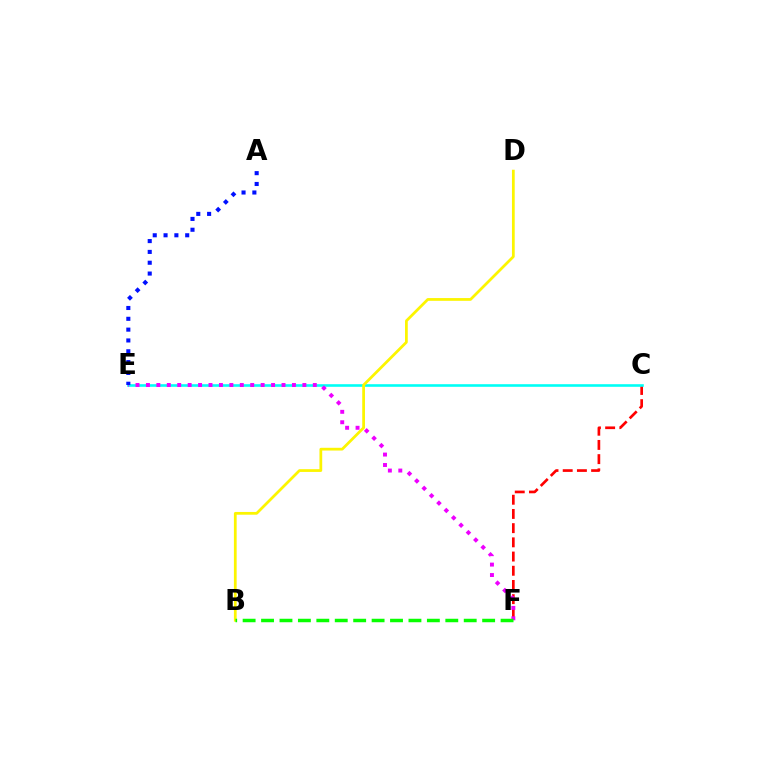{('C', 'F'): [{'color': '#ff0000', 'line_style': 'dashed', 'thickness': 1.93}], ('C', 'E'): [{'color': '#00fff6', 'line_style': 'solid', 'thickness': 1.88}], ('E', 'F'): [{'color': '#ee00ff', 'line_style': 'dotted', 'thickness': 2.83}], ('B', 'D'): [{'color': '#fcf500', 'line_style': 'solid', 'thickness': 1.98}], ('A', 'E'): [{'color': '#0010ff', 'line_style': 'dotted', 'thickness': 2.94}], ('B', 'F'): [{'color': '#08ff00', 'line_style': 'dashed', 'thickness': 2.5}]}